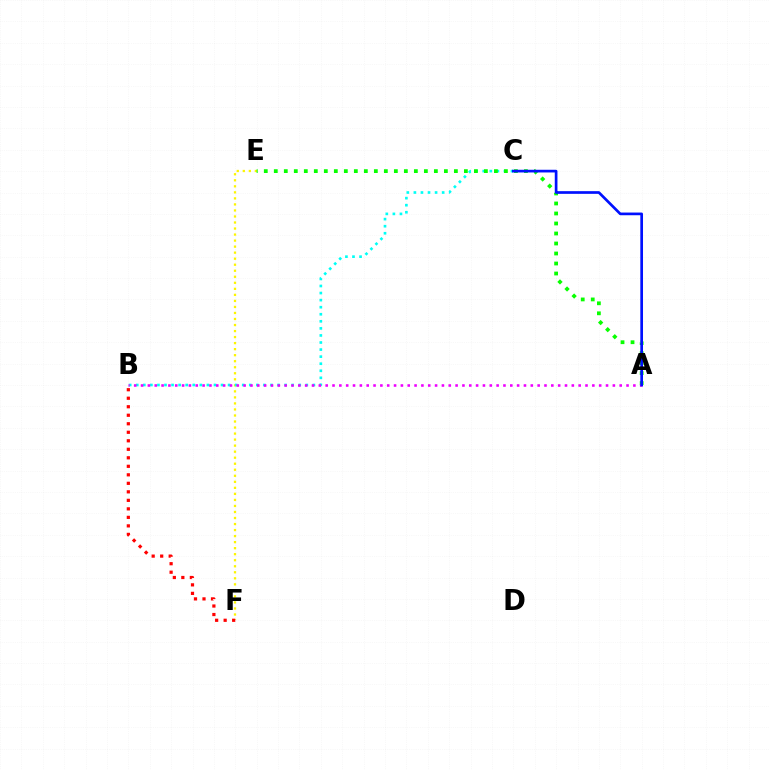{('E', 'F'): [{'color': '#fcf500', 'line_style': 'dotted', 'thickness': 1.64}], ('B', 'C'): [{'color': '#00fff6', 'line_style': 'dotted', 'thickness': 1.92}], ('A', 'E'): [{'color': '#08ff00', 'line_style': 'dotted', 'thickness': 2.72}], ('A', 'B'): [{'color': '#ee00ff', 'line_style': 'dotted', 'thickness': 1.86}], ('B', 'F'): [{'color': '#ff0000', 'line_style': 'dotted', 'thickness': 2.31}], ('A', 'C'): [{'color': '#0010ff', 'line_style': 'solid', 'thickness': 1.94}]}